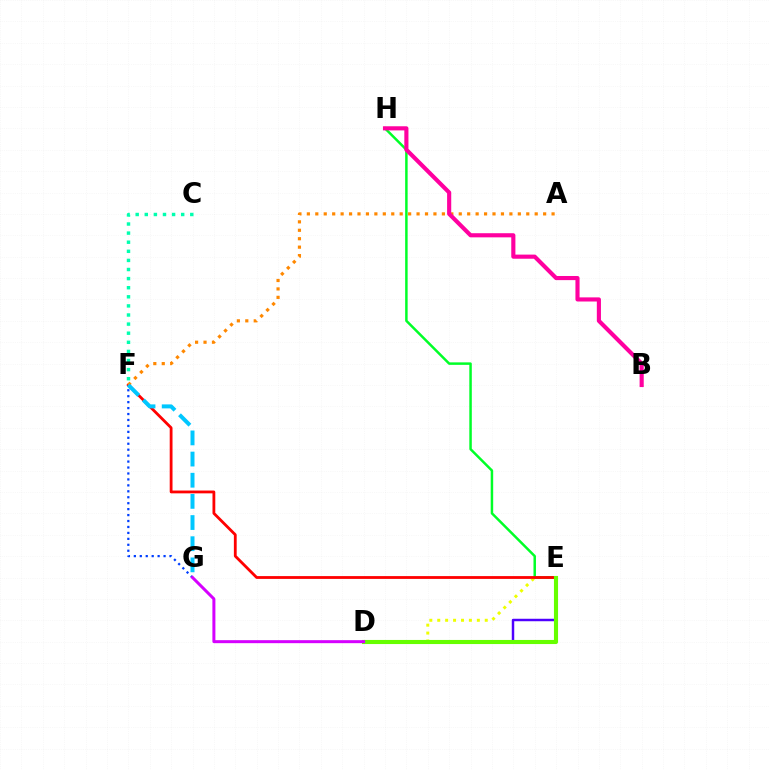{('D', 'E'): [{'color': '#4f00ff', 'line_style': 'solid', 'thickness': 1.78}, {'color': '#eeff00', 'line_style': 'dotted', 'thickness': 2.15}, {'color': '#66ff00', 'line_style': 'solid', 'thickness': 2.95}], ('E', 'H'): [{'color': '#00ff27', 'line_style': 'solid', 'thickness': 1.79}], ('E', 'F'): [{'color': '#ff0000', 'line_style': 'solid', 'thickness': 2.02}], ('C', 'F'): [{'color': '#00ffaf', 'line_style': 'dotted', 'thickness': 2.47}], ('F', 'G'): [{'color': '#003fff', 'line_style': 'dotted', 'thickness': 1.61}, {'color': '#00c7ff', 'line_style': 'dashed', 'thickness': 2.87}], ('D', 'G'): [{'color': '#d600ff', 'line_style': 'solid', 'thickness': 2.16}], ('A', 'F'): [{'color': '#ff8800', 'line_style': 'dotted', 'thickness': 2.29}], ('B', 'H'): [{'color': '#ff00a0', 'line_style': 'solid', 'thickness': 2.97}]}